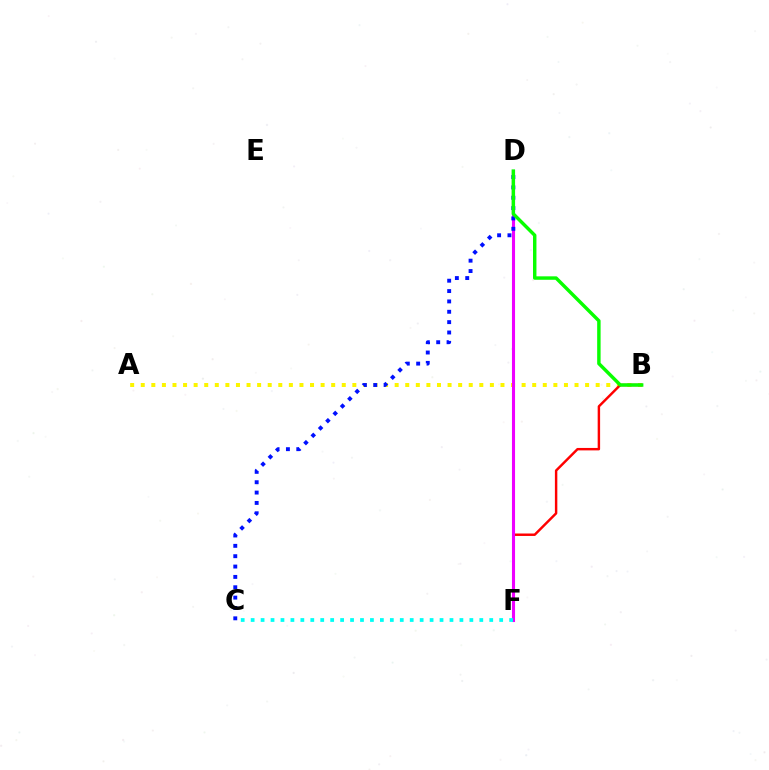{('A', 'B'): [{'color': '#fcf500', 'line_style': 'dotted', 'thickness': 2.87}], ('B', 'F'): [{'color': '#ff0000', 'line_style': 'solid', 'thickness': 1.76}], ('D', 'F'): [{'color': '#ee00ff', 'line_style': 'solid', 'thickness': 2.22}], ('C', 'D'): [{'color': '#0010ff', 'line_style': 'dotted', 'thickness': 2.81}], ('C', 'F'): [{'color': '#00fff6', 'line_style': 'dotted', 'thickness': 2.7}], ('B', 'D'): [{'color': '#08ff00', 'line_style': 'solid', 'thickness': 2.48}]}